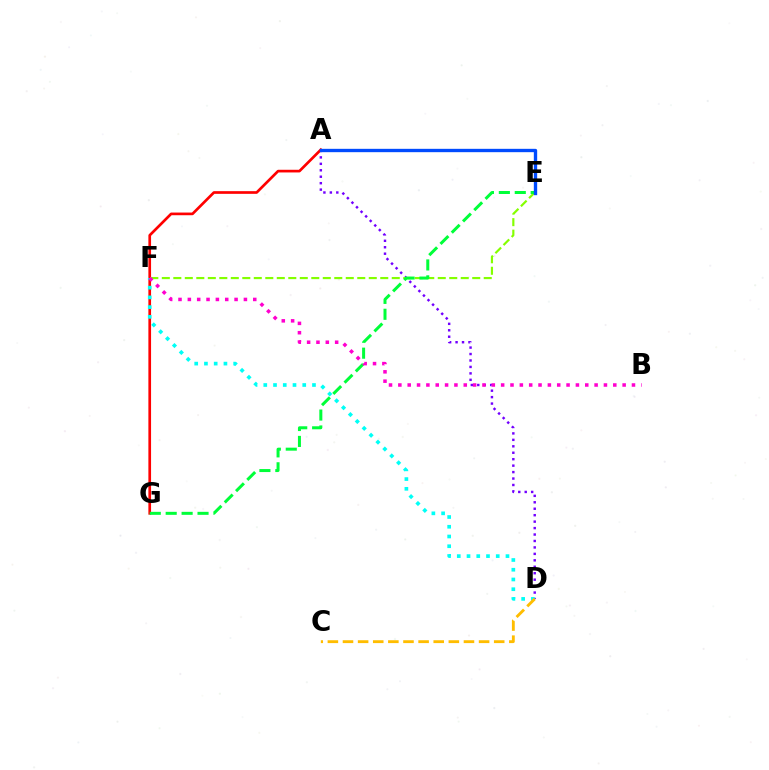{('A', 'D'): [{'color': '#7200ff', 'line_style': 'dotted', 'thickness': 1.75}], ('A', 'G'): [{'color': '#ff0000', 'line_style': 'solid', 'thickness': 1.93}], ('E', 'F'): [{'color': '#84ff00', 'line_style': 'dashed', 'thickness': 1.56}], ('E', 'G'): [{'color': '#00ff39', 'line_style': 'dashed', 'thickness': 2.16}], ('A', 'E'): [{'color': '#004bff', 'line_style': 'solid', 'thickness': 2.41}], ('D', 'F'): [{'color': '#00fff6', 'line_style': 'dotted', 'thickness': 2.65}], ('C', 'D'): [{'color': '#ffbd00', 'line_style': 'dashed', 'thickness': 2.05}], ('B', 'F'): [{'color': '#ff00cf', 'line_style': 'dotted', 'thickness': 2.54}]}